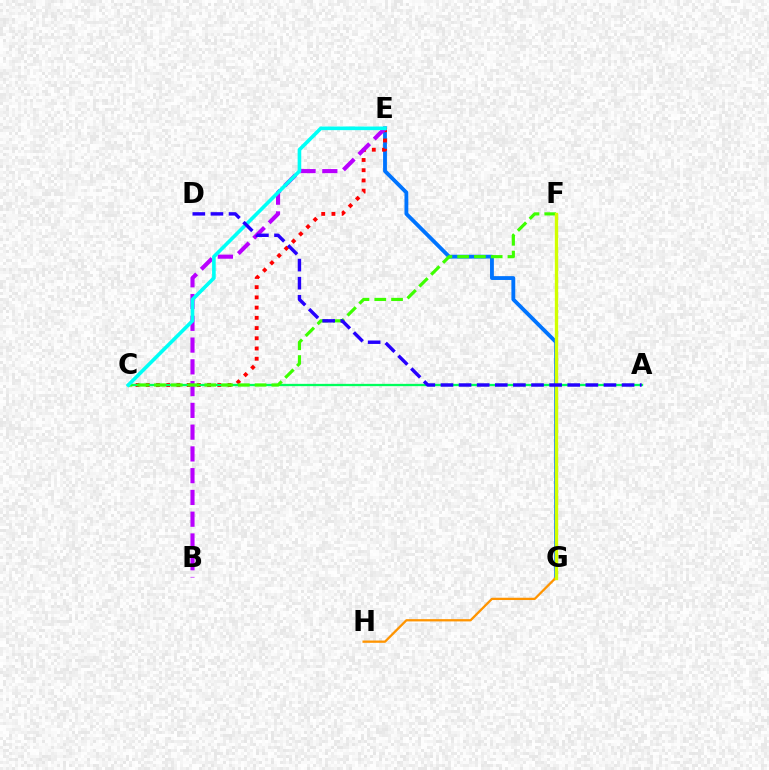{('E', 'G'): [{'color': '#0074ff', 'line_style': 'solid', 'thickness': 2.76}], ('C', 'E'): [{'color': '#ff0000', 'line_style': 'dotted', 'thickness': 2.78}, {'color': '#00fff6', 'line_style': 'solid', 'thickness': 2.6}], ('B', 'E'): [{'color': '#b900ff', 'line_style': 'dashed', 'thickness': 2.96}], ('A', 'C'): [{'color': '#00ff5c', 'line_style': 'solid', 'thickness': 1.65}], ('C', 'F'): [{'color': '#3dff00', 'line_style': 'dashed', 'thickness': 2.28}], ('F', 'G'): [{'color': '#ff00ac', 'line_style': 'dashed', 'thickness': 1.85}, {'color': '#d1ff00', 'line_style': 'solid', 'thickness': 2.4}], ('G', 'H'): [{'color': '#ff9400', 'line_style': 'solid', 'thickness': 1.64}], ('A', 'D'): [{'color': '#2500ff', 'line_style': 'dashed', 'thickness': 2.46}]}